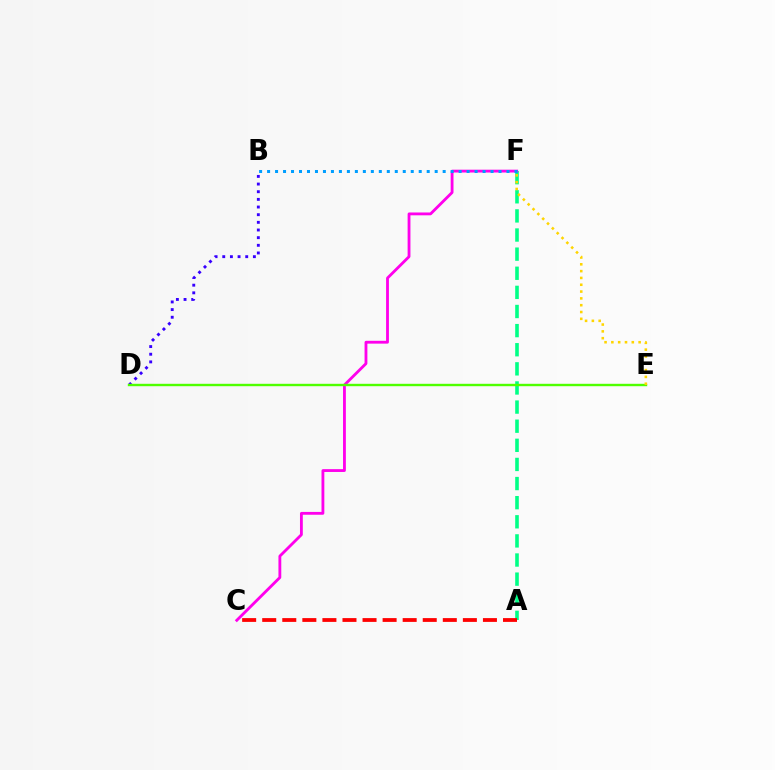{('A', 'F'): [{'color': '#00ff86', 'line_style': 'dashed', 'thickness': 2.6}], ('C', 'F'): [{'color': '#ff00ed', 'line_style': 'solid', 'thickness': 2.04}], ('B', 'D'): [{'color': '#3700ff', 'line_style': 'dotted', 'thickness': 2.08}], ('B', 'F'): [{'color': '#009eff', 'line_style': 'dotted', 'thickness': 2.17}], ('D', 'E'): [{'color': '#4fff00', 'line_style': 'solid', 'thickness': 1.73}], ('A', 'C'): [{'color': '#ff0000', 'line_style': 'dashed', 'thickness': 2.73}], ('E', 'F'): [{'color': '#ffd500', 'line_style': 'dotted', 'thickness': 1.85}]}